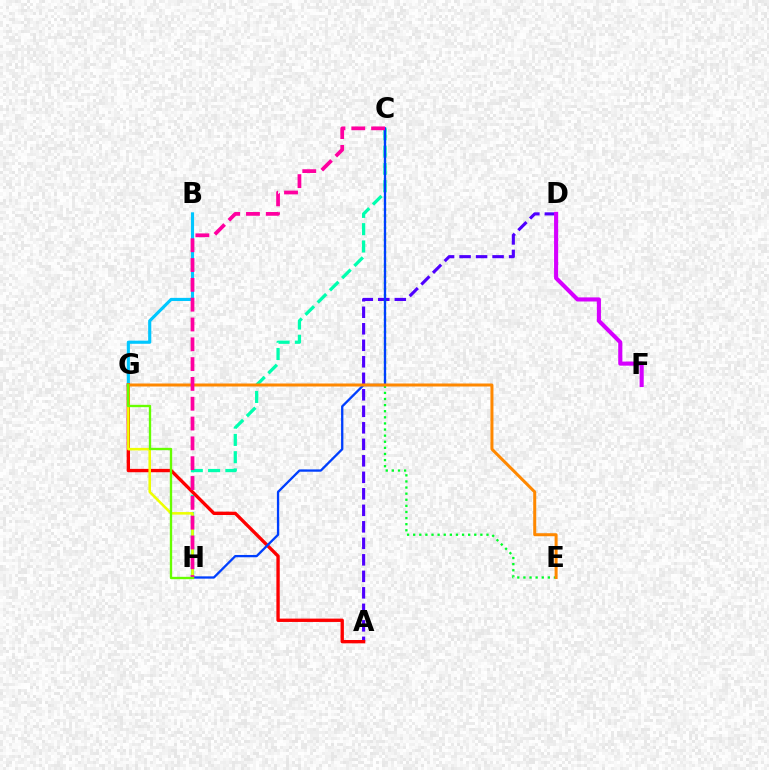{('A', 'D'): [{'color': '#4f00ff', 'line_style': 'dashed', 'thickness': 2.24}], ('B', 'G'): [{'color': '#00c7ff', 'line_style': 'solid', 'thickness': 2.26}], ('C', 'H'): [{'color': '#00ffaf', 'line_style': 'dashed', 'thickness': 2.35}, {'color': '#003fff', 'line_style': 'solid', 'thickness': 1.66}, {'color': '#ff00a0', 'line_style': 'dashed', 'thickness': 2.69}], ('C', 'E'): [{'color': '#00ff27', 'line_style': 'dotted', 'thickness': 1.66}], ('A', 'G'): [{'color': '#ff0000', 'line_style': 'solid', 'thickness': 2.41}], ('G', 'H'): [{'color': '#eeff00', 'line_style': 'solid', 'thickness': 1.83}, {'color': '#66ff00', 'line_style': 'solid', 'thickness': 1.68}], ('E', 'G'): [{'color': '#ff8800', 'line_style': 'solid', 'thickness': 2.17}], ('D', 'F'): [{'color': '#d600ff', 'line_style': 'solid', 'thickness': 2.95}]}